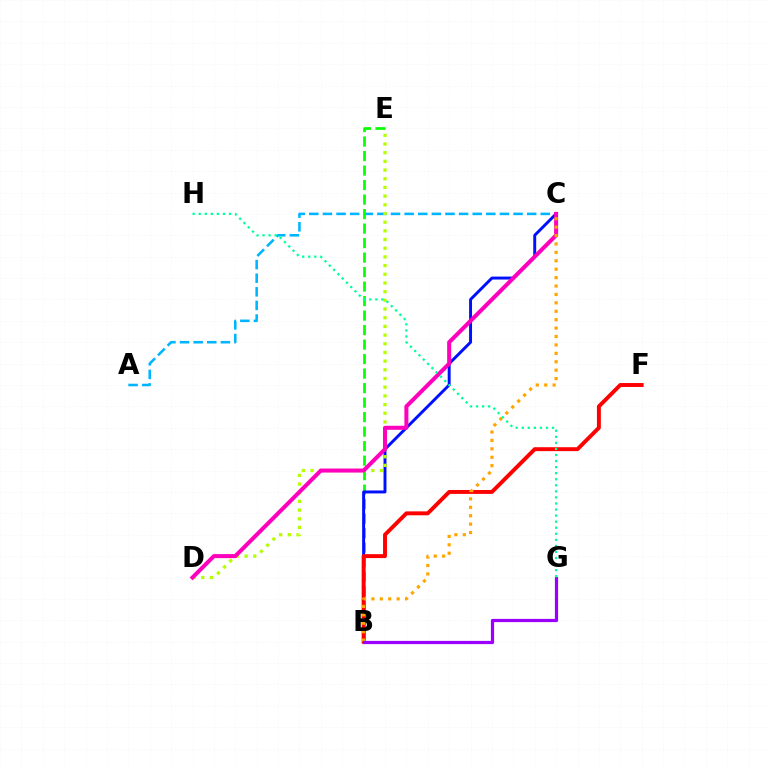{('A', 'C'): [{'color': '#00b5ff', 'line_style': 'dashed', 'thickness': 1.85}], ('B', 'E'): [{'color': '#08ff00', 'line_style': 'dashed', 'thickness': 1.97}], ('B', 'C'): [{'color': '#0010ff', 'line_style': 'solid', 'thickness': 2.12}, {'color': '#ffa500', 'line_style': 'dotted', 'thickness': 2.29}], ('B', 'F'): [{'color': '#ff0000', 'line_style': 'solid', 'thickness': 2.82}], ('D', 'E'): [{'color': '#b3ff00', 'line_style': 'dotted', 'thickness': 2.36}], ('C', 'D'): [{'color': '#ff00bd', 'line_style': 'solid', 'thickness': 2.89}], ('B', 'G'): [{'color': '#9b00ff', 'line_style': 'solid', 'thickness': 2.32}], ('G', 'H'): [{'color': '#00ff9d', 'line_style': 'dotted', 'thickness': 1.65}]}